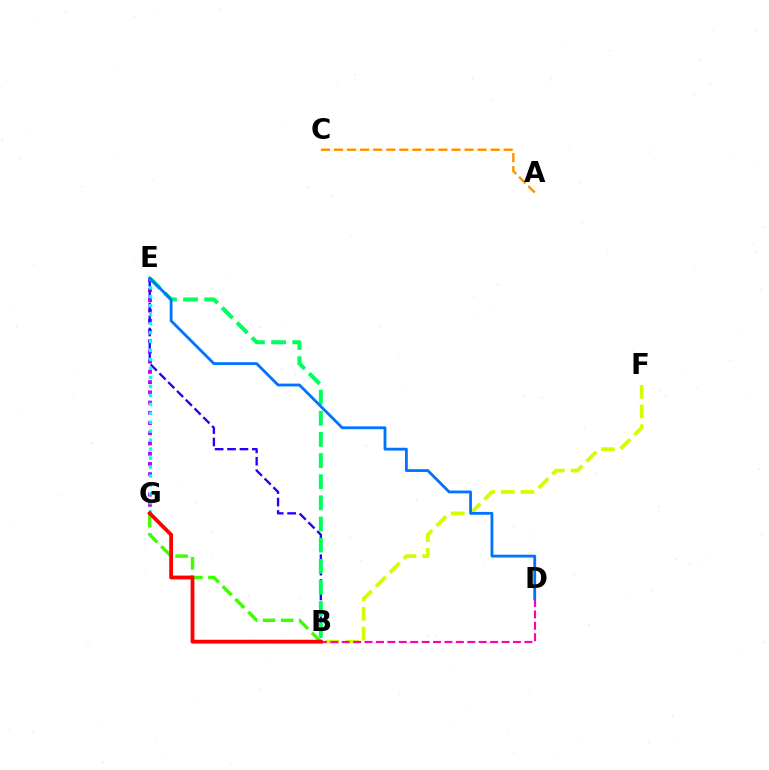{('B', 'F'): [{'color': '#d1ff00', 'line_style': 'dashed', 'thickness': 2.67}], ('E', 'G'): [{'color': '#b900ff', 'line_style': 'dotted', 'thickness': 2.78}, {'color': '#00fff6', 'line_style': 'dotted', 'thickness': 2.44}], ('B', 'D'): [{'color': '#ff00ac', 'line_style': 'dashed', 'thickness': 1.55}], ('B', 'G'): [{'color': '#3dff00', 'line_style': 'dashed', 'thickness': 2.46}, {'color': '#ff0000', 'line_style': 'solid', 'thickness': 2.74}], ('B', 'E'): [{'color': '#2500ff', 'line_style': 'dashed', 'thickness': 1.69}, {'color': '#00ff5c', 'line_style': 'dashed', 'thickness': 2.87}], ('A', 'C'): [{'color': '#ff9400', 'line_style': 'dashed', 'thickness': 1.77}], ('D', 'E'): [{'color': '#0074ff', 'line_style': 'solid', 'thickness': 2.03}]}